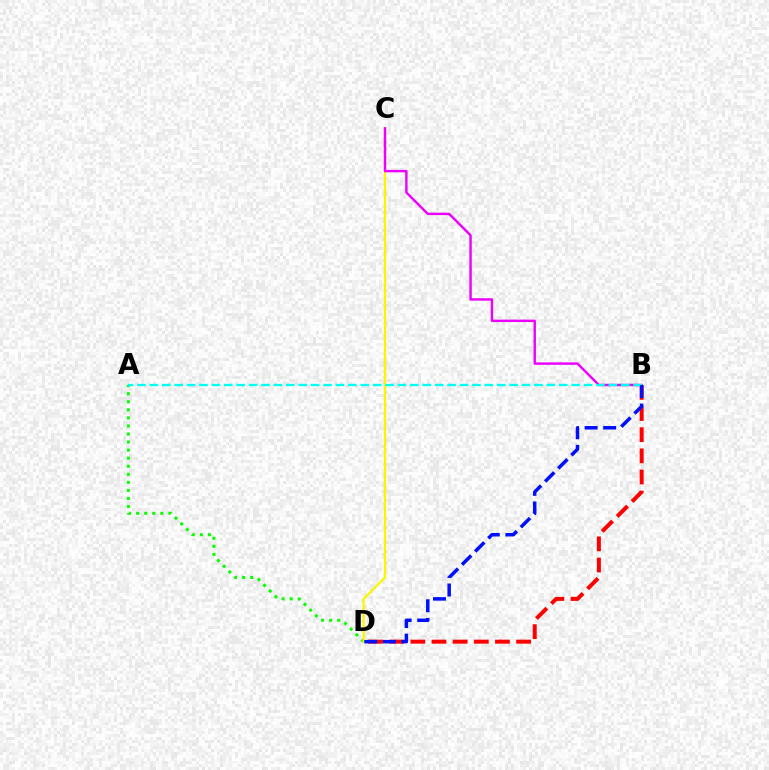{('B', 'D'): [{'color': '#ff0000', 'line_style': 'dashed', 'thickness': 2.87}, {'color': '#0010ff', 'line_style': 'dashed', 'thickness': 2.52}], ('A', 'D'): [{'color': '#08ff00', 'line_style': 'dotted', 'thickness': 2.19}], ('C', 'D'): [{'color': '#fcf500', 'line_style': 'solid', 'thickness': 1.65}], ('B', 'C'): [{'color': '#ee00ff', 'line_style': 'solid', 'thickness': 1.75}], ('A', 'B'): [{'color': '#00fff6', 'line_style': 'dashed', 'thickness': 1.69}]}